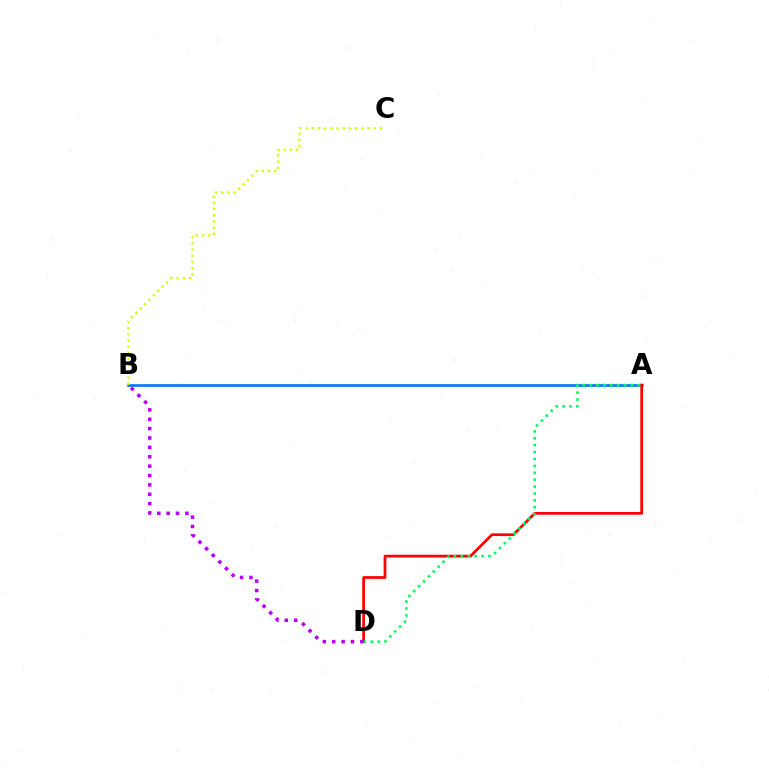{('A', 'B'): [{'color': '#0074ff', 'line_style': 'solid', 'thickness': 1.89}], ('A', 'D'): [{'color': '#ff0000', 'line_style': 'solid', 'thickness': 1.97}, {'color': '#00ff5c', 'line_style': 'dotted', 'thickness': 1.87}], ('B', 'C'): [{'color': '#d1ff00', 'line_style': 'dotted', 'thickness': 1.68}], ('B', 'D'): [{'color': '#b900ff', 'line_style': 'dotted', 'thickness': 2.55}]}